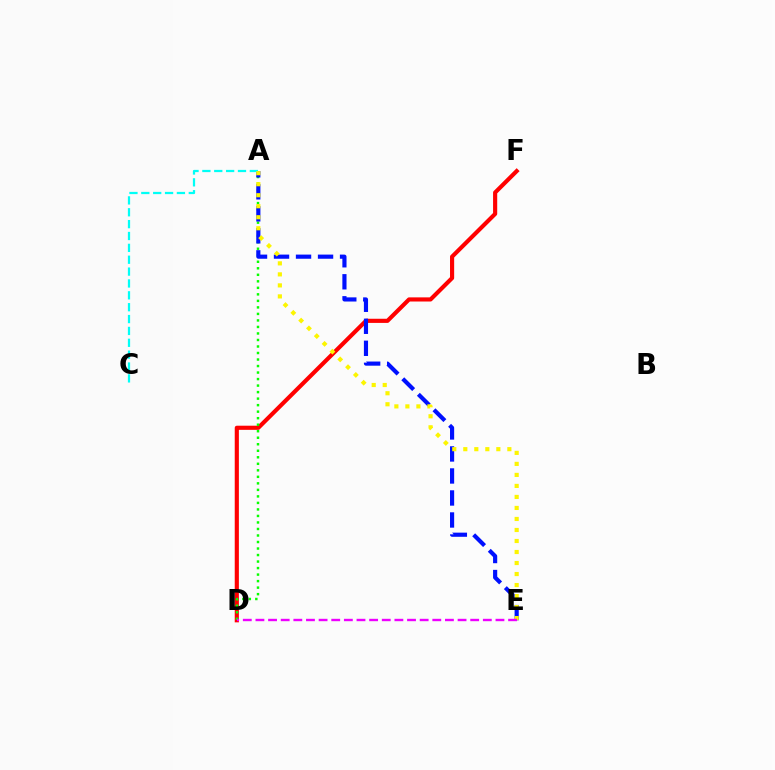{('D', 'F'): [{'color': '#ff0000', 'line_style': 'solid', 'thickness': 2.98}], ('A', 'D'): [{'color': '#08ff00', 'line_style': 'dotted', 'thickness': 1.77}], ('A', 'E'): [{'color': '#0010ff', 'line_style': 'dashed', 'thickness': 2.99}, {'color': '#fcf500', 'line_style': 'dotted', 'thickness': 2.99}], ('A', 'C'): [{'color': '#00fff6', 'line_style': 'dashed', 'thickness': 1.61}], ('D', 'E'): [{'color': '#ee00ff', 'line_style': 'dashed', 'thickness': 1.72}]}